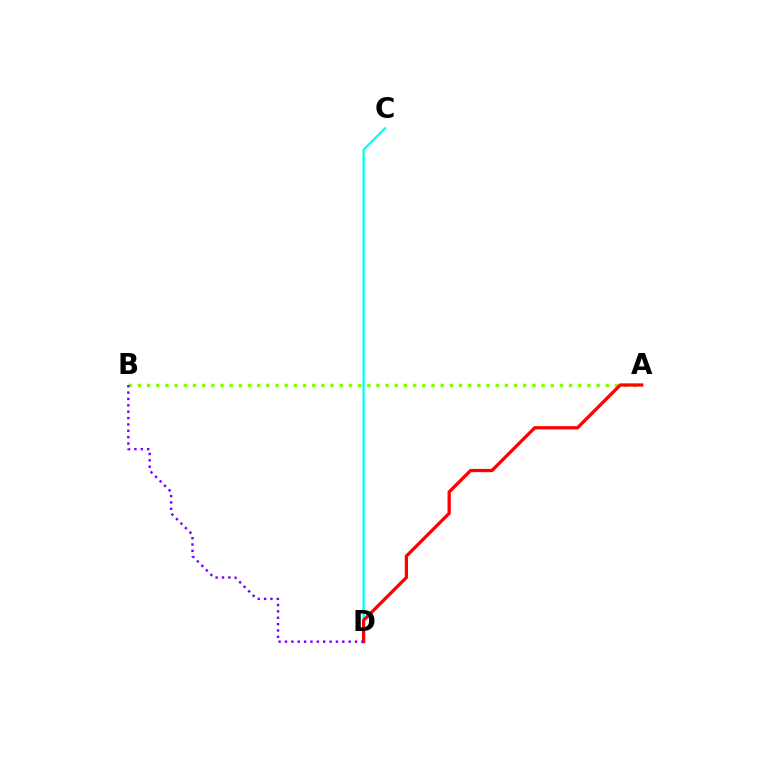{('C', 'D'): [{'color': '#00fff6', 'line_style': 'solid', 'thickness': 1.64}], ('A', 'B'): [{'color': '#84ff00', 'line_style': 'dotted', 'thickness': 2.49}], ('A', 'D'): [{'color': '#ff0000', 'line_style': 'solid', 'thickness': 2.35}], ('B', 'D'): [{'color': '#7200ff', 'line_style': 'dotted', 'thickness': 1.73}]}